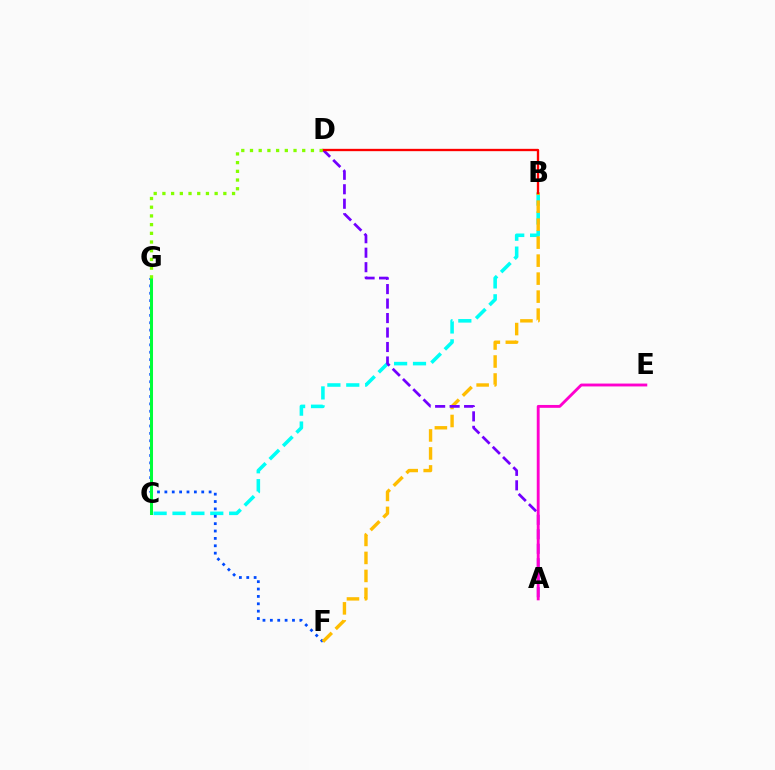{('B', 'C'): [{'color': '#00fff6', 'line_style': 'dashed', 'thickness': 2.57}], ('F', 'G'): [{'color': '#004bff', 'line_style': 'dotted', 'thickness': 2.0}], ('B', 'F'): [{'color': '#ffbd00', 'line_style': 'dashed', 'thickness': 2.44}], ('A', 'D'): [{'color': '#7200ff', 'line_style': 'dashed', 'thickness': 1.97}], ('A', 'E'): [{'color': '#ff00cf', 'line_style': 'solid', 'thickness': 2.06}], ('C', 'G'): [{'color': '#00ff39', 'line_style': 'solid', 'thickness': 2.18}], ('B', 'D'): [{'color': '#ff0000', 'line_style': 'solid', 'thickness': 1.68}], ('D', 'G'): [{'color': '#84ff00', 'line_style': 'dotted', 'thickness': 2.37}]}